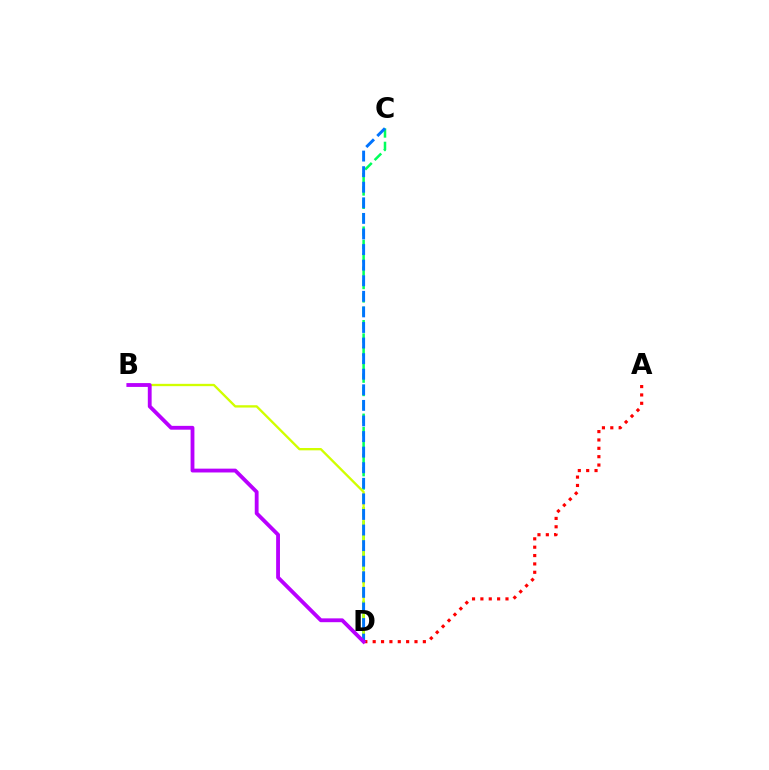{('C', 'D'): [{'color': '#00ff5c', 'line_style': 'dashed', 'thickness': 1.82}, {'color': '#0074ff', 'line_style': 'dashed', 'thickness': 2.12}], ('A', 'D'): [{'color': '#ff0000', 'line_style': 'dotted', 'thickness': 2.27}], ('B', 'D'): [{'color': '#d1ff00', 'line_style': 'solid', 'thickness': 1.68}, {'color': '#b900ff', 'line_style': 'solid', 'thickness': 2.76}]}